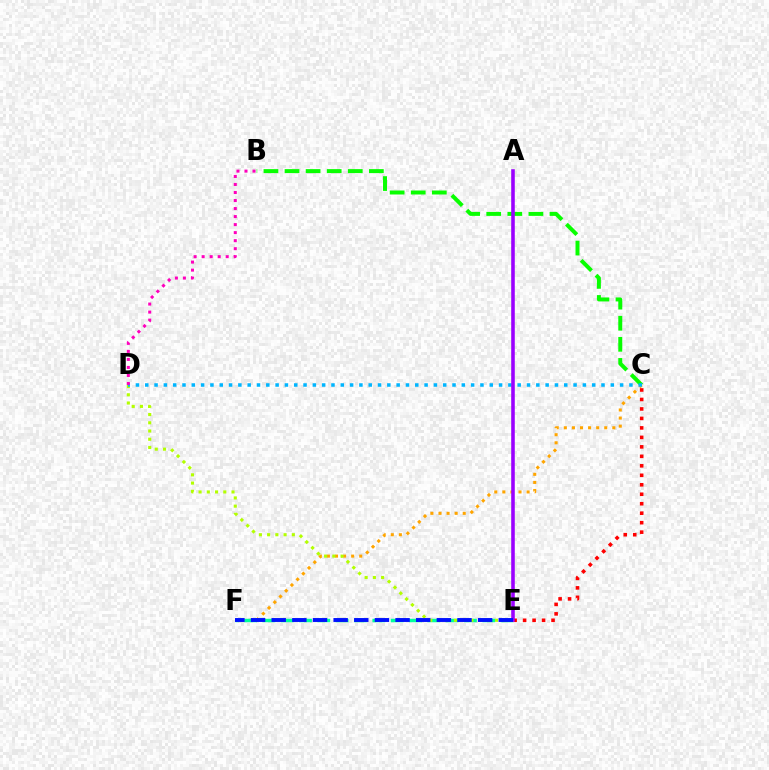{('B', 'C'): [{'color': '#08ff00', 'line_style': 'dashed', 'thickness': 2.86}], ('C', 'F'): [{'color': '#ffa500', 'line_style': 'dotted', 'thickness': 2.2}], ('E', 'F'): [{'color': '#00ff9d', 'line_style': 'dashed', 'thickness': 2.49}, {'color': '#0010ff', 'line_style': 'dashed', 'thickness': 2.8}], ('C', 'E'): [{'color': '#ff0000', 'line_style': 'dotted', 'thickness': 2.58}], ('D', 'E'): [{'color': '#b3ff00', 'line_style': 'dotted', 'thickness': 2.24}], ('C', 'D'): [{'color': '#00b5ff', 'line_style': 'dotted', 'thickness': 2.53}], ('A', 'E'): [{'color': '#9b00ff', 'line_style': 'solid', 'thickness': 2.57}], ('B', 'D'): [{'color': '#ff00bd', 'line_style': 'dotted', 'thickness': 2.18}]}